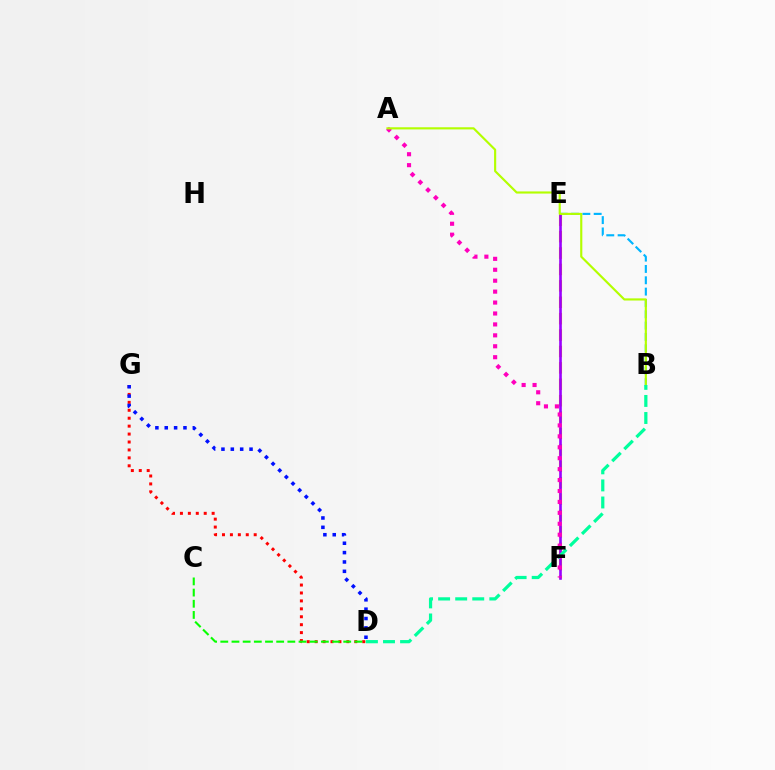{('E', 'F'): [{'color': '#ffa500', 'line_style': 'dashed', 'thickness': 2.23}, {'color': '#9b00ff', 'line_style': 'solid', 'thickness': 1.9}], ('D', 'G'): [{'color': '#ff0000', 'line_style': 'dotted', 'thickness': 2.15}, {'color': '#0010ff', 'line_style': 'dotted', 'thickness': 2.54}], ('B', 'E'): [{'color': '#00b5ff', 'line_style': 'dashed', 'thickness': 1.54}], ('A', 'F'): [{'color': '#ff00bd', 'line_style': 'dotted', 'thickness': 2.97}], ('A', 'B'): [{'color': '#b3ff00', 'line_style': 'solid', 'thickness': 1.55}], ('B', 'D'): [{'color': '#00ff9d', 'line_style': 'dashed', 'thickness': 2.32}], ('C', 'D'): [{'color': '#08ff00', 'line_style': 'dashed', 'thickness': 1.52}]}